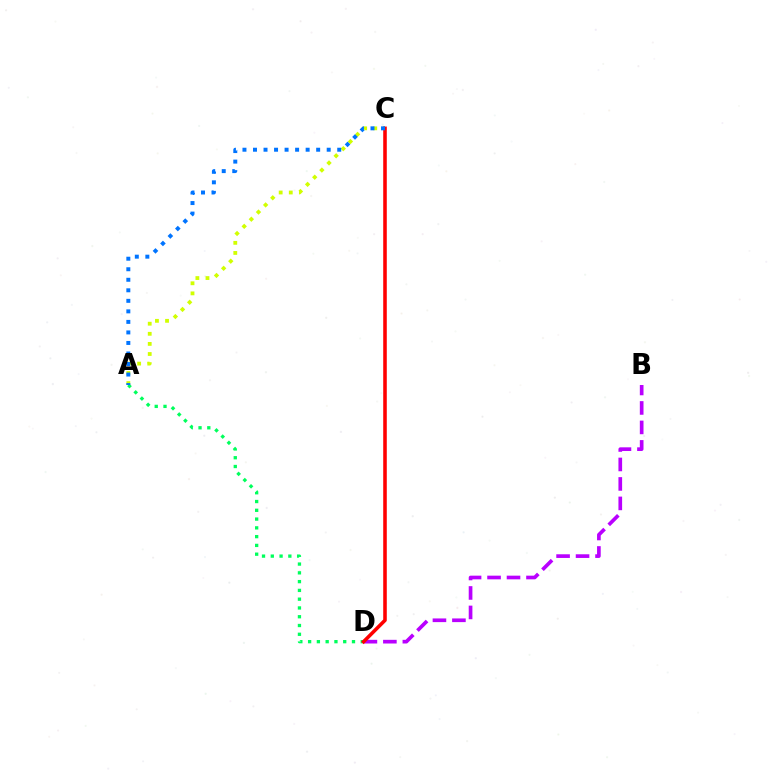{('A', 'D'): [{'color': '#00ff5c', 'line_style': 'dotted', 'thickness': 2.38}], ('A', 'C'): [{'color': '#d1ff00', 'line_style': 'dotted', 'thickness': 2.74}, {'color': '#0074ff', 'line_style': 'dotted', 'thickness': 2.86}], ('B', 'D'): [{'color': '#b900ff', 'line_style': 'dashed', 'thickness': 2.65}], ('C', 'D'): [{'color': '#ff0000', 'line_style': 'solid', 'thickness': 2.57}]}